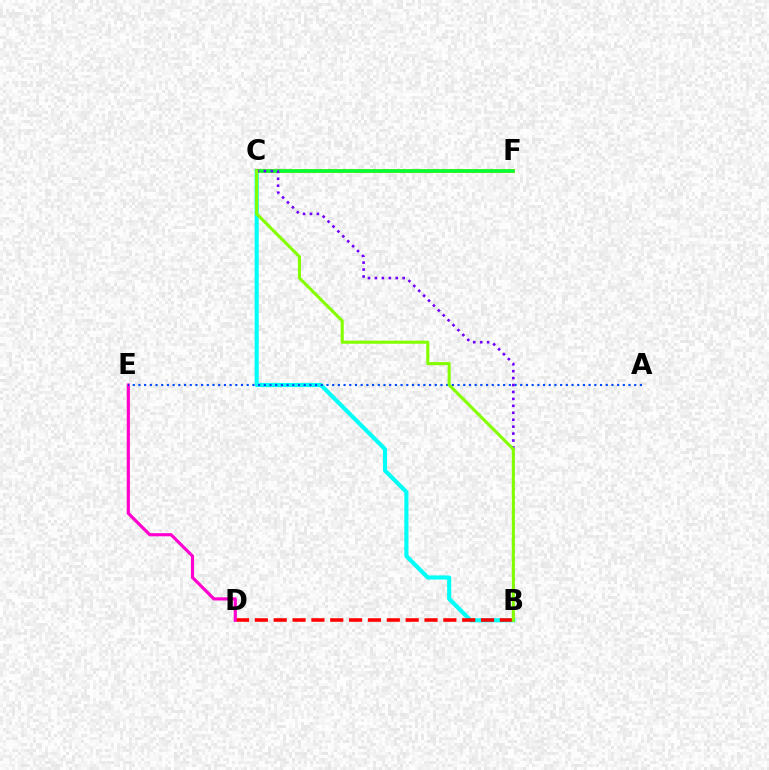{('B', 'C'): [{'color': '#00fff6', 'line_style': 'solid', 'thickness': 2.95}, {'color': '#7200ff', 'line_style': 'dotted', 'thickness': 1.88}, {'color': '#84ff00', 'line_style': 'solid', 'thickness': 2.22}], ('B', 'D'): [{'color': '#ff0000', 'line_style': 'dashed', 'thickness': 2.56}], ('D', 'E'): [{'color': '#ff00cf', 'line_style': 'solid', 'thickness': 2.27}], ('C', 'F'): [{'color': '#ffbd00', 'line_style': 'solid', 'thickness': 2.9}, {'color': '#00ff39', 'line_style': 'solid', 'thickness': 2.55}], ('A', 'E'): [{'color': '#004bff', 'line_style': 'dotted', 'thickness': 1.55}]}